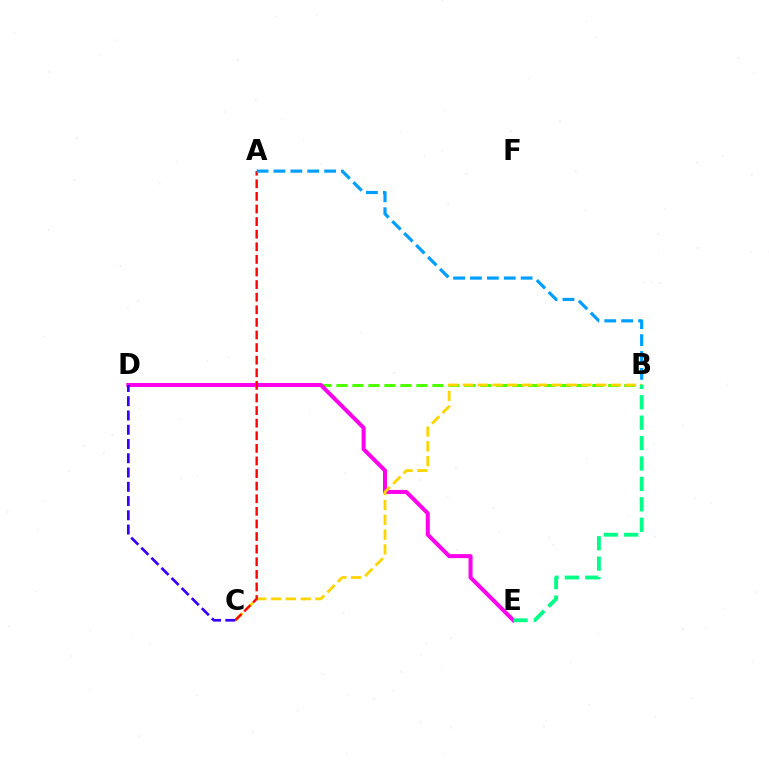{('B', 'D'): [{'color': '#4fff00', 'line_style': 'dashed', 'thickness': 2.17}], ('D', 'E'): [{'color': '#ff00ed', 'line_style': 'solid', 'thickness': 2.88}], ('B', 'C'): [{'color': '#ffd500', 'line_style': 'dashed', 'thickness': 2.01}], ('B', 'E'): [{'color': '#00ff86', 'line_style': 'dashed', 'thickness': 2.77}], ('A', 'C'): [{'color': '#ff0000', 'line_style': 'dashed', 'thickness': 1.71}], ('A', 'B'): [{'color': '#009eff', 'line_style': 'dashed', 'thickness': 2.29}], ('C', 'D'): [{'color': '#3700ff', 'line_style': 'dashed', 'thickness': 1.94}]}